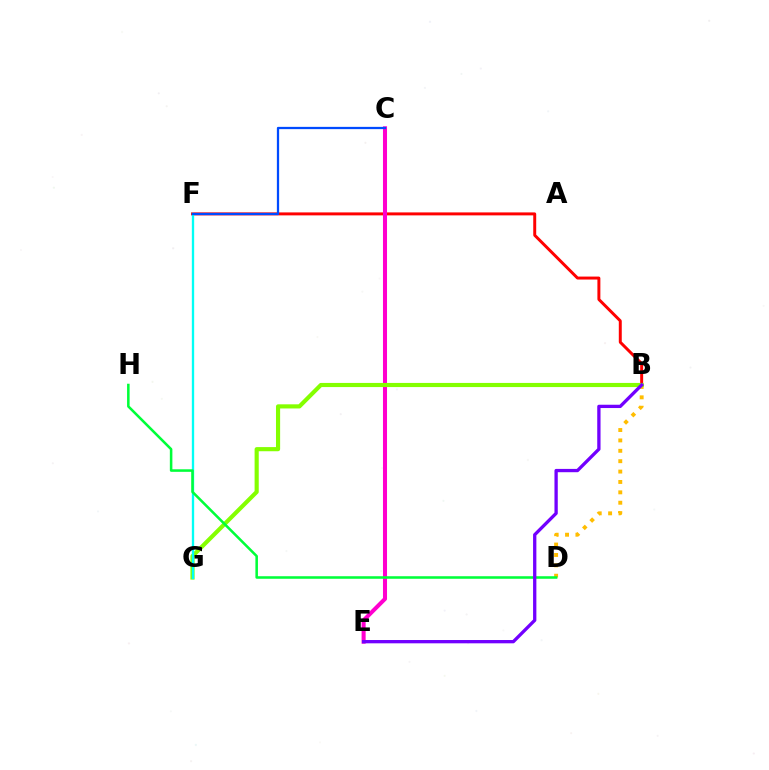{('B', 'F'): [{'color': '#ff0000', 'line_style': 'solid', 'thickness': 2.13}], ('B', 'D'): [{'color': '#ffbd00', 'line_style': 'dotted', 'thickness': 2.82}], ('C', 'E'): [{'color': '#ff00cf', 'line_style': 'solid', 'thickness': 2.91}], ('B', 'G'): [{'color': '#84ff00', 'line_style': 'solid', 'thickness': 2.98}], ('F', 'G'): [{'color': '#00fff6', 'line_style': 'solid', 'thickness': 1.68}], ('C', 'F'): [{'color': '#004bff', 'line_style': 'solid', 'thickness': 1.63}], ('D', 'H'): [{'color': '#00ff39', 'line_style': 'solid', 'thickness': 1.83}], ('B', 'E'): [{'color': '#7200ff', 'line_style': 'solid', 'thickness': 2.38}]}